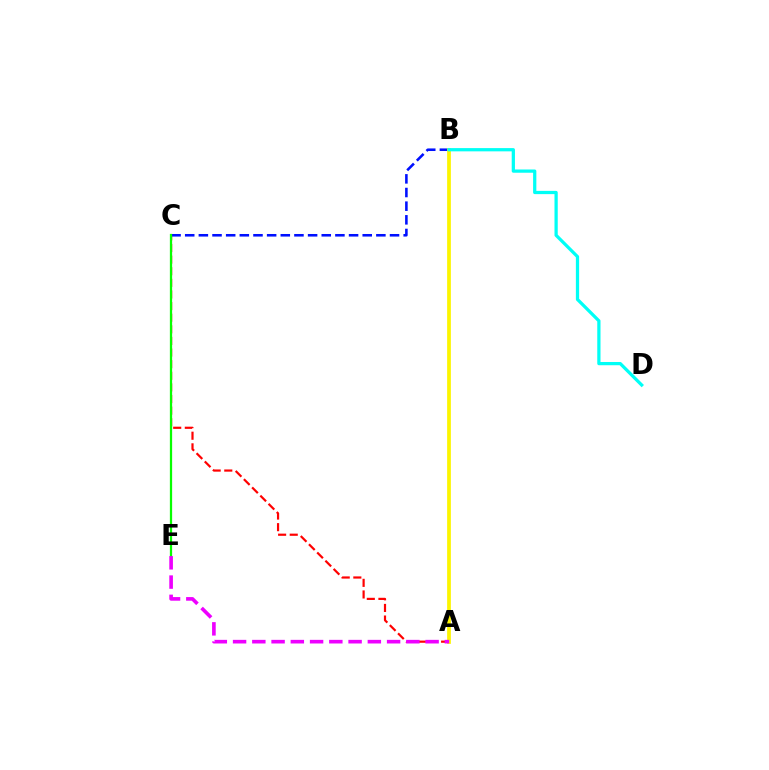{('A', 'C'): [{'color': '#ff0000', 'line_style': 'dashed', 'thickness': 1.58}], ('B', 'C'): [{'color': '#0010ff', 'line_style': 'dashed', 'thickness': 1.85}], ('C', 'E'): [{'color': '#08ff00', 'line_style': 'solid', 'thickness': 1.63}], ('A', 'B'): [{'color': '#fcf500', 'line_style': 'solid', 'thickness': 2.7}], ('B', 'D'): [{'color': '#00fff6', 'line_style': 'solid', 'thickness': 2.34}], ('A', 'E'): [{'color': '#ee00ff', 'line_style': 'dashed', 'thickness': 2.62}]}